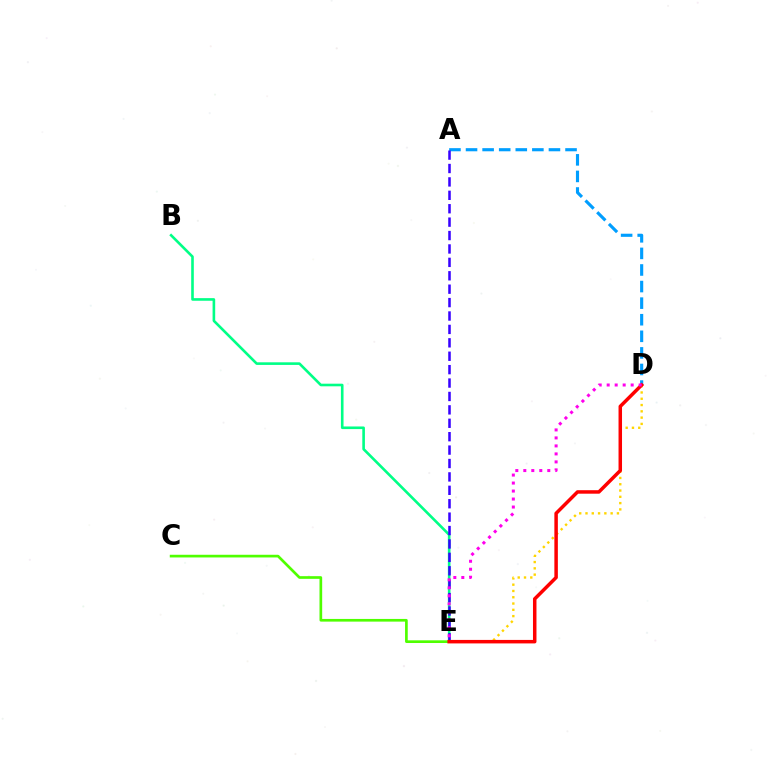{('A', 'D'): [{'color': '#009eff', 'line_style': 'dashed', 'thickness': 2.25}], ('B', 'E'): [{'color': '#00ff86', 'line_style': 'solid', 'thickness': 1.88}], ('D', 'E'): [{'color': '#ffd500', 'line_style': 'dotted', 'thickness': 1.71}, {'color': '#ff0000', 'line_style': 'solid', 'thickness': 2.52}, {'color': '#ff00ed', 'line_style': 'dotted', 'thickness': 2.17}], ('C', 'E'): [{'color': '#4fff00', 'line_style': 'solid', 'thickness': 1.93}], ('A', 'E'): [{'color': '#3700ff', 'line_style': 'dashed', 'thickness': 1.82}]}